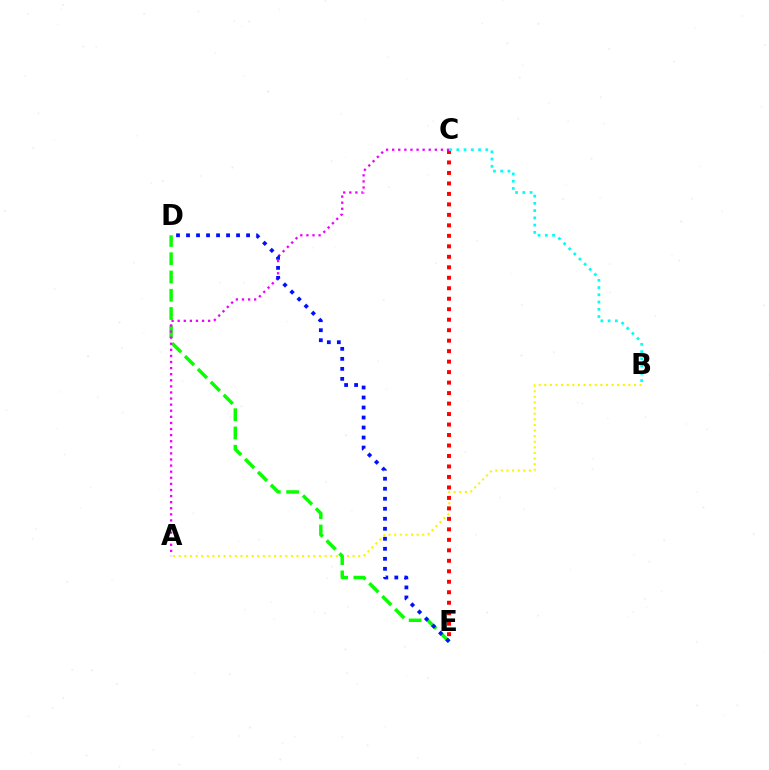{('A', 'B'): [{'color': '#fcf500', 'line_style': 'dotted', 'thickness': 1.52}], ('D', 'E'): [{'color': '#08ff00', 'line_style': 'dashed', 'thickness': 2.48}, {'color': '#0010ff', 'line_style': 'dotted', 'thickness': 2.72}], ('C', 'E'): [{'color': '#ff0000', 'line_style': 'dotted', 'thickness': 2.85}], ('A', 'C'): [{'color': '#ee00ff', 'line_style': 'dotted', 'thickness': 1.66}], ('B', 'C'): [{'color': '#00fff6', 'line_style': 'dotted', 'thickness': 1.97}]}